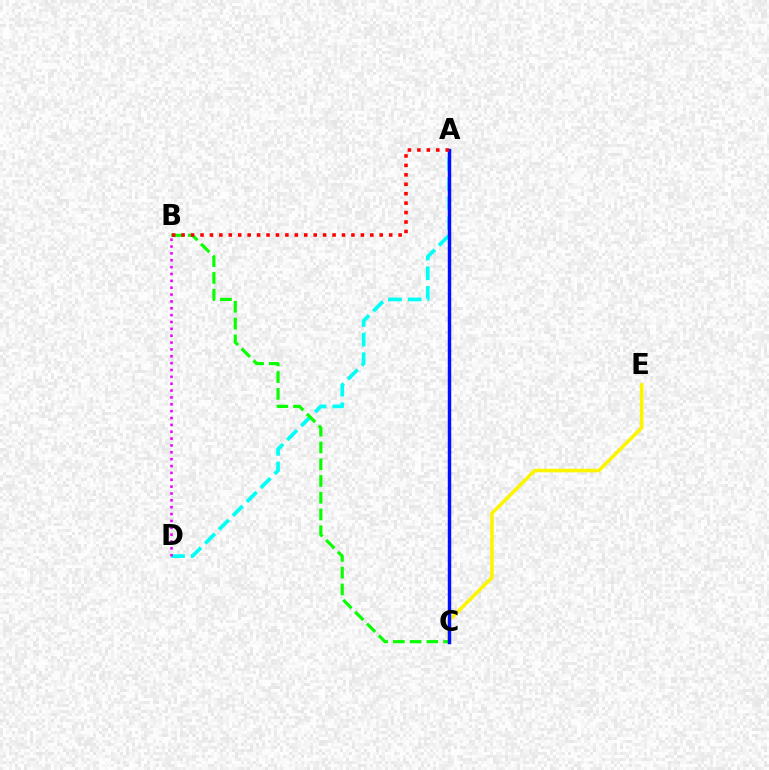{('A', 'D'): [{'color': '#00fff6', 'line_style': 'dashed', 'thickness': 2.67}], ('C', 'E'): [{'color': '#fcf500', 'line_style': 'solid', 'thickness': 2.58}], ('B', 'C'): [{'color': '#08ff00', 'line_style': 'dashed', 'thickness': 2.28}], ('A', 'C'): [{'color': '#0010ff', 'line_style': 'solid', 'thickness': 2.48}], ('B', 'D'): [{'color': '#ee00ff', 'line_style': 'dotted', 'thickness': 1.86}], ('A', 'B'): [{'color': '#ff0000', 'line_style': 'dotted', 'thickness': 2.56}]}